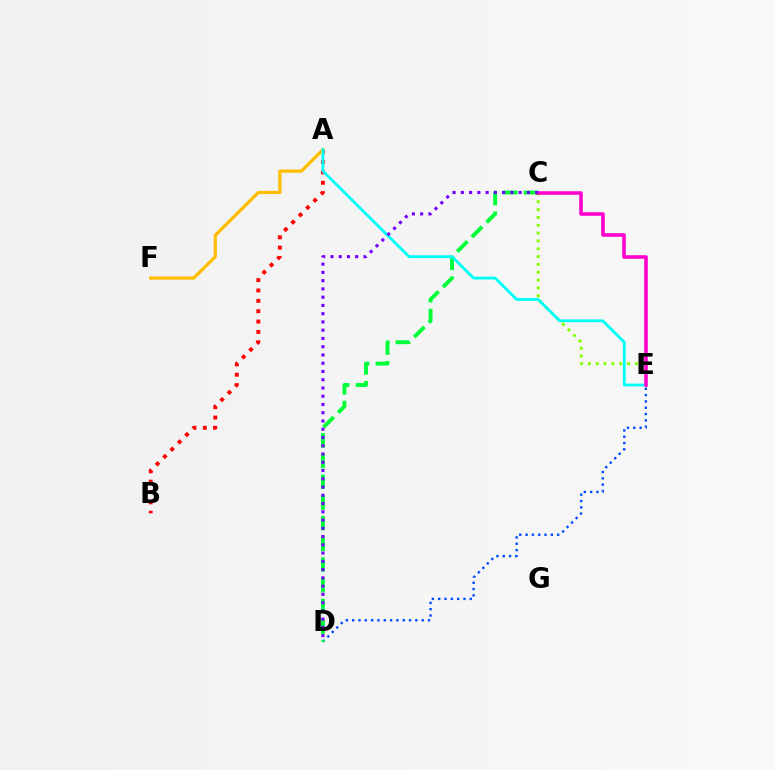{('D', 'E'): [{'color': '#004bff', 'line_style': 'dotted', 'thickness': 1.72}], ('C', 'D'): [{'color': '#00ff39', 'line_style': 'dashed', 'thickness': 2.81}, {'color': '#7200ff', 'line_style': 'dotted', 'thickness': 2.24}], ('C', 'E'): [{'color': '#84ff00', 'line_style': 'dotted', 'thickness': 2.13}, {'color': '#ff00cf', 'line_style': 'solid', 'thickness': 2.57}], ('A', 'B'): [{'color': '#ff0000', 'line_style': 'dotted', 'thickness': 2.81}], ('A', 'F'): [{'color': '#ffbd00', 'line_style': 'solid', 'thickness': 2.34}], ('A', 'E'): [{'color': '#00fff6', 'line_style': 'solid', 'thickness': 2.04}]}